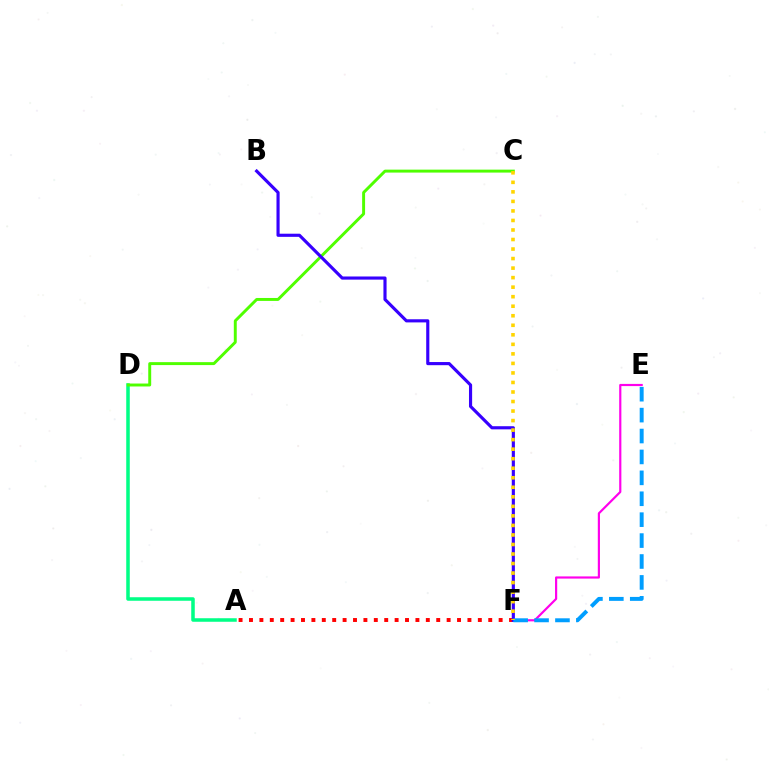{('A', 'D'): [{'color': '#00ff86', 'line_style': 'solid', 'thickness': 2.54}], ('A', 'F'): [{'color': '#ff0000', 'line_style': 'dotted', 'thickness': 2.83}], ('C', 'D'): [{'color': '#4fff00', 'line_style': 'solid', 'thickness': 2.12}], ('E', 'F'): [{'color': '#ff00ed', 'line_style': 'solid', 'thickness': 1.57}, {'color': '#009eff', 'line_style': 'dashed', 'thickness': 2.84}], ('B', 'F'): [{'color': '#3700ff', 'line_style': 'solid', 'thickness': 2.26}], ('C', 'F'): [{'color': '#ffd500', 'line_style': 'dotted', 'thickness': 2.59}]}